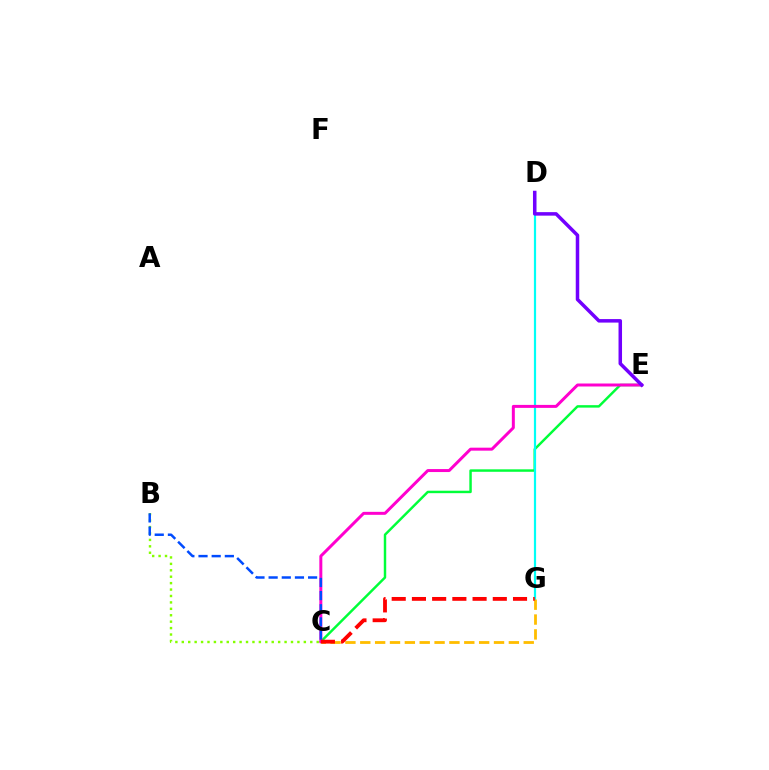{('C', 'E'): [{'color': '#00ff39', 'line_style': 'solid', 'thickness': 1.77}, {'color': '#ff00cf', 'line_style': 'solid', 'thickness': 2.15}], ('D', 'G'): [{'color': '#00fff6', 'line_style': 'solid', 'thickness': 1.58}], ('C', 'G'): [{'color': '#ffbd00', 'line_style': 'dashed', 'thickness': 2.02}, {'color': '#ff0000', 'line_style': 'dashed', 'thickness': 2.75}], ('B', 'C'): [{'color': '#84ff00', 'line_style': 'dotted', 'thickness': 1.75}, {'color': '#004bff', 'line_style': 'dashed', 'thickness': 1.79}], ('D', 'E'): [{'color': '#7200ff', 'line_style': 'solid', 'thickness': 2.52}]}